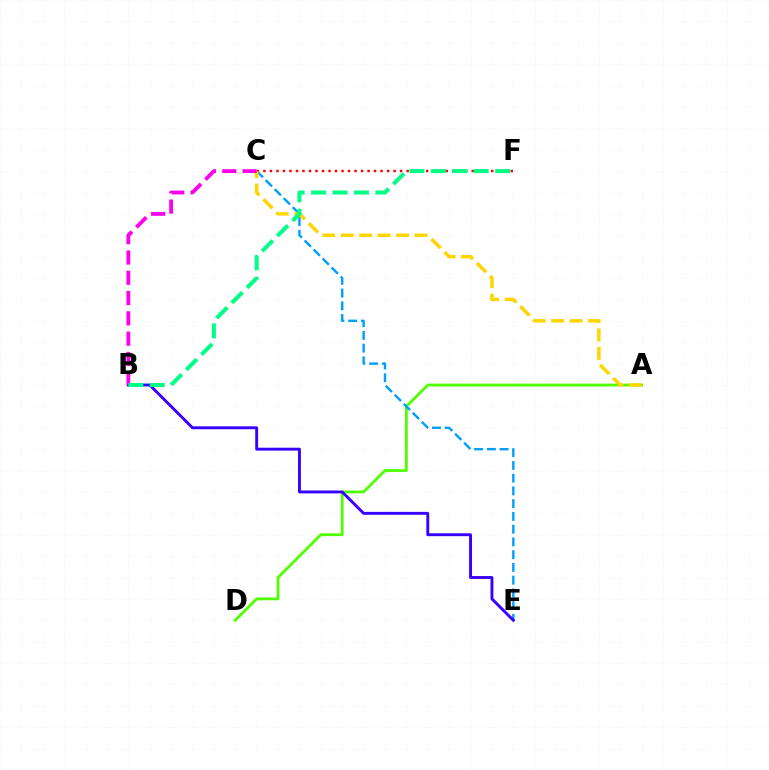{('A', 'D'): [{'color': '#4fff00', 'line_style': 'solid', 'thickness': 1.99}], ('C', 'E'): [{'color': '#009eff', 'line_style': 'dashed', 'thickness': 1.73}], ('C', 'F'): [{'color': '#ff0000', 'line_style': 'dotted', 'thickness': 1.77}], ('A', 'C'): [{'color': '#ffd500', 'line_style': 'dashed', 'thickness': 2.51}], ('B', 'E'): [{'color': '#3700ff', 'line_style': 'solid', 'thickness': 2.09}], ('B', 'C'): [{'color': '#ff00ed', 'line_style': 'dashed', 'thickness': 2.76}], ('B', 'F'): [{'color': '#00ff86', 'line_style': 'dashed', 'thickness': 2.91}]}